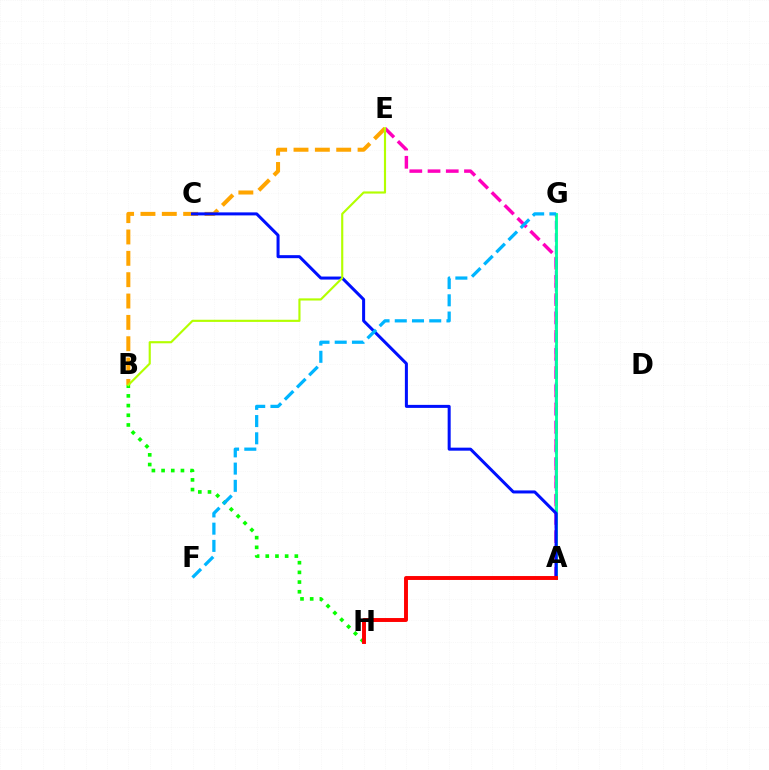{('B', 'E'): [{'color': '#ffa500', 'line_style': 'dashed', 'thickness': 2.9}, {'color': '#b3ff00', 'line_style': 'solid', 'thickness': 1.55}], ('A', 'E'): [{'color': '#ff00bd', 'line_style': 'dashed', 'thickness': 2.48}], ('A', 'G'): [{'color': '#9b00ff', 'line_style': 'dashed', 'thickness': 1.69}, {'color': '#00ff9d', 'line_style': 'solid', 'thickness': 2.04}], ('A', 'C'): [{'color': '#0010ff', 'line_style': 'solid', 'thickness': 2.17}], ('B', 'H'): [{'color': '#08ff00', 'line_style': 'dotted', 'thickness': 2.63}], ('F', 'G'): [{'color': '#00b5ff', 'line_style': 'dashed', 'thickness': 2.34}], ('A', 'H'): [{'color': '#ff0000', 'line_style': 'solid', 'thickness': 2.82}]}